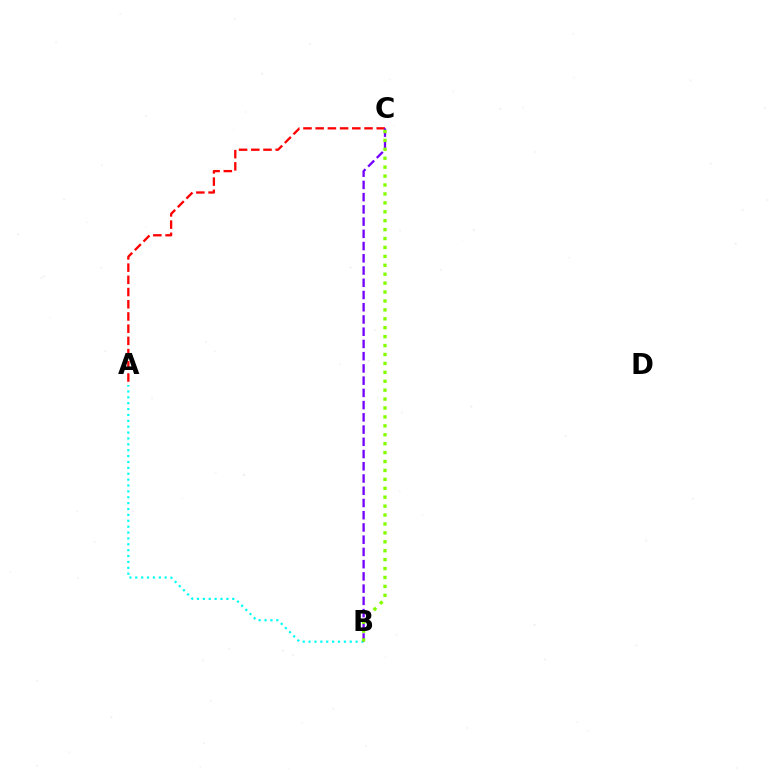{('A', 'C'): [{'color': '#ff0000', 'line_style': 'dashed', 'thickness': 1.66}], ('A', 'B'): [{'color': '#00fff6', 'line_style': 'dotted', 'thickness': 1.6}], ('B', 'C'): [{'color': '#7200ff', 'line_style': 'dashed', 'thickness': 1.66}, {'color': '#84ff00', 'line_style': 'dotted', 'thickness': 2.42}]}